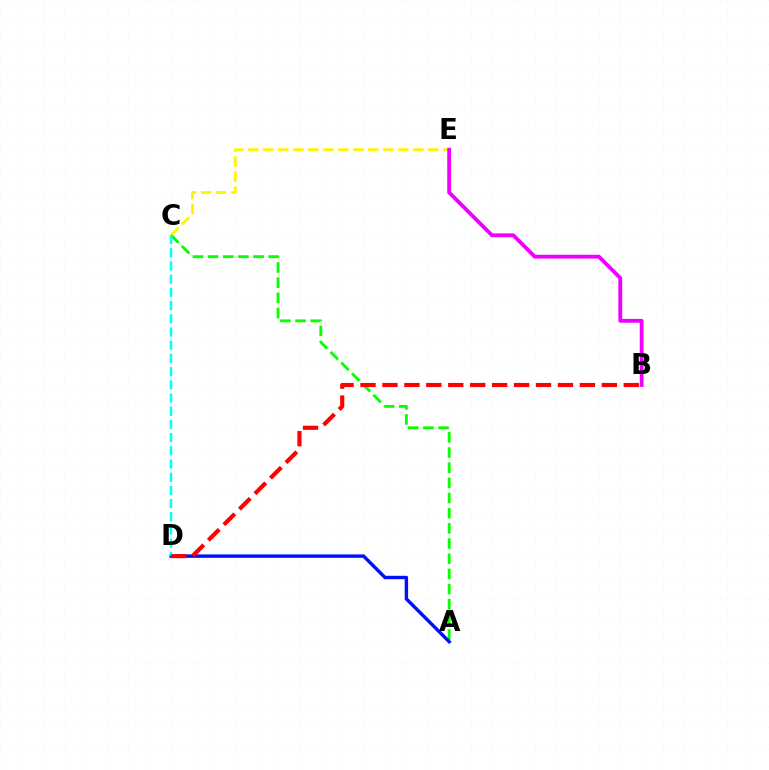{('C', 'E'): [{'color': '#fcf500', 'line_style': 'dashed', 'thickness': 2.04}], ('A', 'C'): [{'color': '#08ff00', 'line_style': 'dashed', 'thickness': 2.06}], ('B', 'E'): [{'color': '#ee00ff', 'line_style': 'solid', 'thickness': 2.76}], ('A', 'D'): [{'color': '#0010ff', 'line_style': 'solid', 'thickness': 2.46}], ('C', 'D'): [{'color': '#00fff6', 'line_style': 'dashed', 'thickness': 1.79}], ('B', 'D'): [{'color': '#ff0000', 'line_style': 'dashed', 'thickness': 2.98}]}